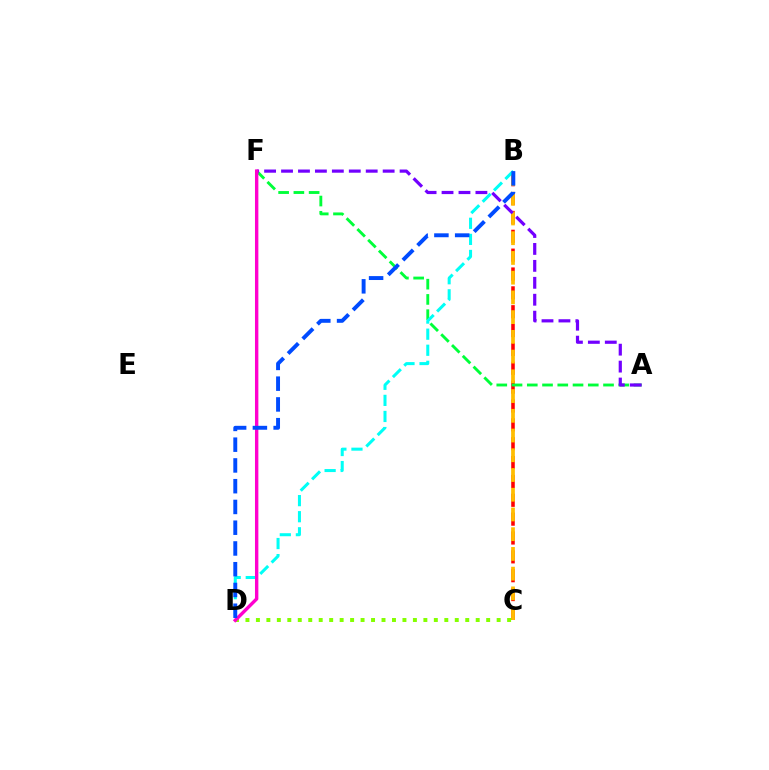{('B', 'C'): [{'color': '#ff0000', 'line_style': 'dashed', 'thickness': 2.56}, {'color': '#ffbd00', 'line_style': 'dashed', 'thickness': 2.68}], ('A', 'F'): [{'color': '#00ff39', 'line_style': 'dashed', 'thickness': 2.07}, {'color': '#7200ff', 'line_style': 'dashed', 'thickness': 2.3}], ('C', 'D'): [{'color': '#84ff00', 'line_style': 'dotted', 'thickness': 2.84}], ('B', 'D'): [{'color': '#00fff6', 'line_style': 'dashed', 'thickness': 2.18}, {'color': '#004bff', 'line_style': 'dashed', 'thickness': 2.82}], ('D', 'F'): [{'color': '#ff00cf', 'line_style': 'solid', 'thickness': 2.44}]}